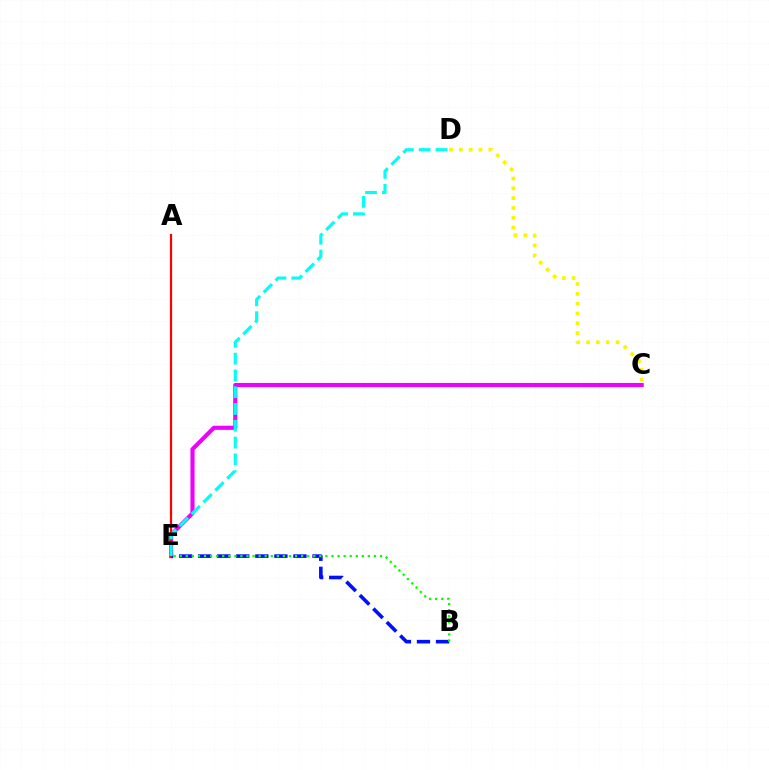{('C', 'E'): [{'color': '#ee00ff', 'line_style': 'solid', 'thickness': 2.97}], ('B', 'E'): [{'color': '#0010ff', 'line_style': 'dashed', 'thickness': 2.59}, {'color': '#08ff00', 'line_style': 'dotted', 'thickness': 1.65}], ('C', 'D'): [{'color': '#fcf500', 'line_style': 'dotted', 'thickness': 2.67}], ('A', 'E'): [{'color': '#ff0000', 'line_style': 'solid', 'thickness': 1.6}], ('D', 'E'): [{'color': '#00fff6', 'line_style': 'dashed', 'thickness': 2.28}]}